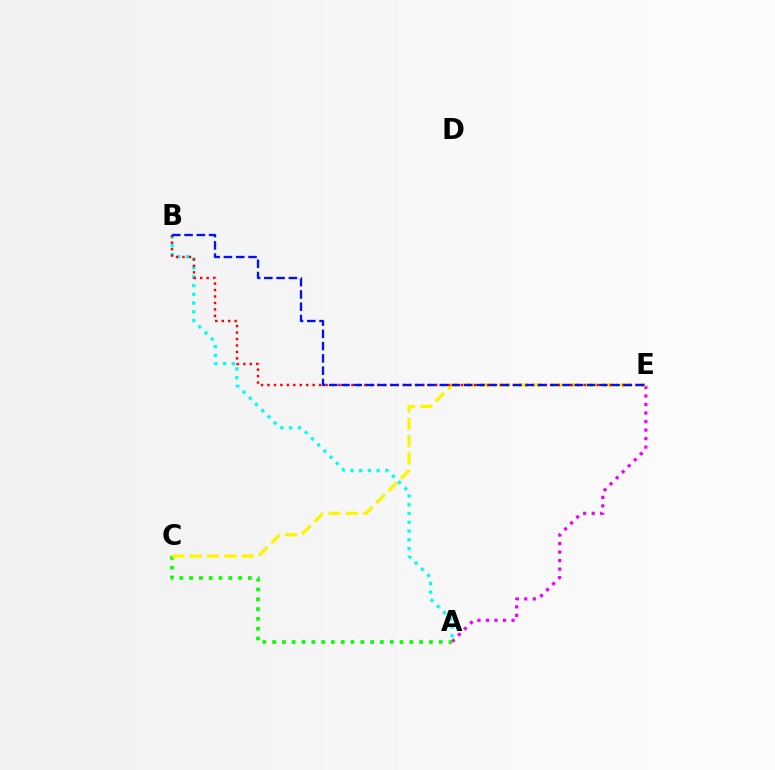{('A', 'E'): [{'color': '#ee00ff', 'line_style': 'dotted', 'thickness': 2.32}], ('A', 'C'): [{'color': '#08ff00', 'line_style': 'dotted', 'thickness': 2.66}], ('C', 'E'): [{'color': '#fcf500', 'line_style': 'dashed', 'thickness': 2.36}], ('A', 'B'): [{'color': '#00fff6', 'line_style': 'dotted', 'thickness': 2.38}], ('B', 'E'): [{'color': '#ff0000', 'line_style': 'dotted', 'thickness': 1.75}, {'color': '#0010ff', 'line_style': 'dashed', 'thickness': 1.67}]}